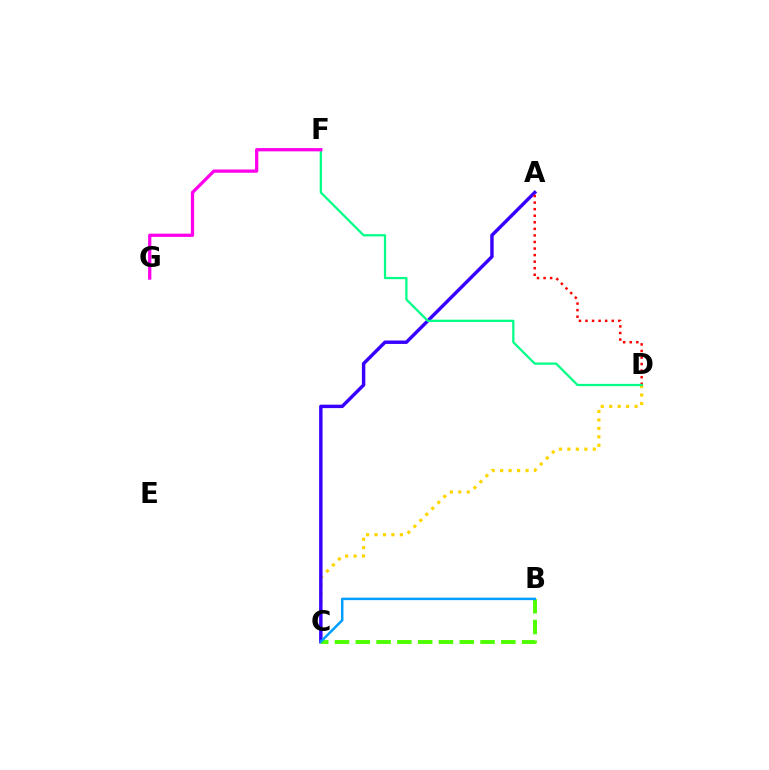{('C', 'D'): [{'color': '#ffd500', 'line_style': 'dotted', 'thickness': 2.3}], ('A', 'C'): [{'color': '#3700ff', 'line_style': 'solid', 'thickness': 2.47}], ('A', 'D'): [{'color': '#ff0000', 'line_style': 'dotted', 'thickness': 1.78}], ('B', 'C'): [{'color': '#4fff00', 'line_style': 'dashed', 'thickness': 2.83}, {'color': '#009eff', 'line_style': 'solid', 'thickness': 1.8}], ('D', 'F'): [{'color': '#00ff86', 'line_style': 'solid', 'thickness': 1.62}], ('F', 'G'): [{'color': '#ff00ed', 'line_style': 'solid', 'thickness': 2.35}]}